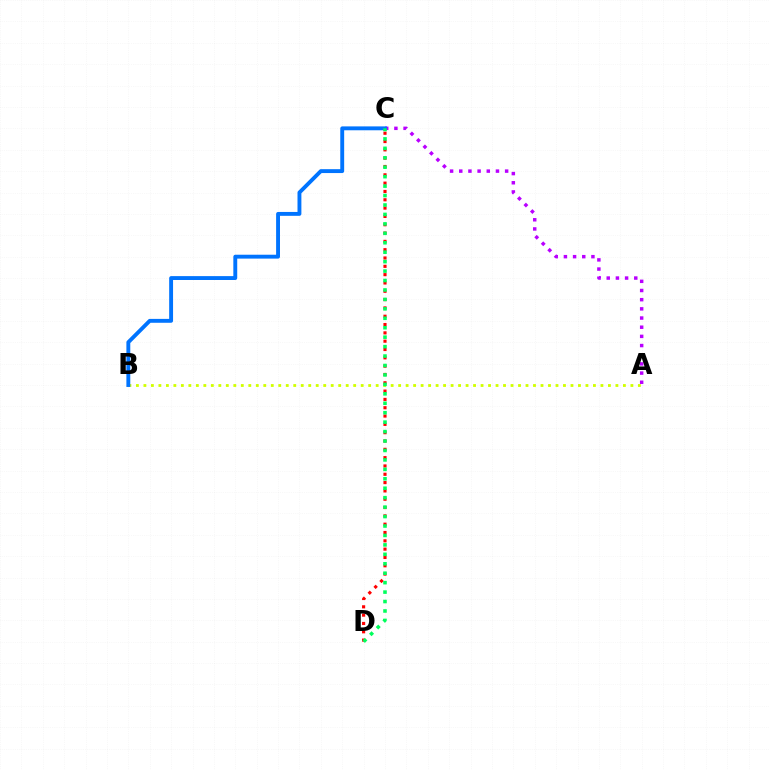{('A', 'C'): [{'color': '#b900ff', 'line_style': 'dotted', 'thickness': 2.49}], ('A', 'B'): [{'color': '#d1ff00', 'line_style': 'dotted', 'thickness': 2.04}], ('C', 'D'): [{'color': '#ff0000', 'line_style': 'dotted', 'thickness': 2.26}, {'color': '#00ff5c', 'line_style': 'dotted', 'thickness': 2.57}], ('B', 'C'): [{'color': '#0074ff', 'line_style': 'solid', 'thickness': 2.8}]}